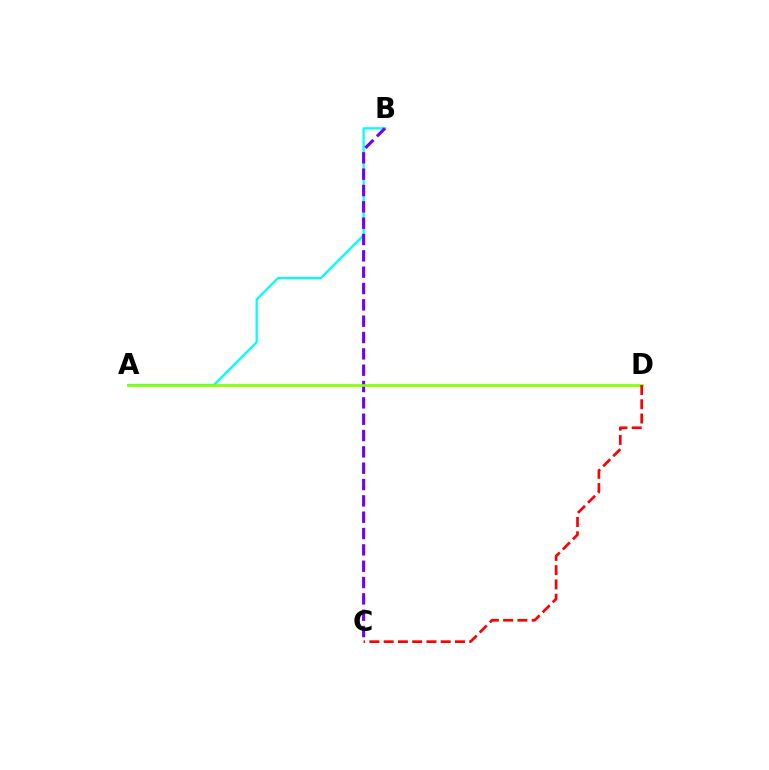{('A', 'B'): [{'color': '#00fff6', 'line_style': 'solid', 'thickness': 1.63}], ('B', 'C'): [{'color': '#7200ff', 'line_style': 'dashed', 'thickness': 2.22}], ('A', 'D'): [{'color': '#84ff00', 'line_style': 'solid', 'thickness': 1.91}], ('C', 'D'): [{'color': '#ff0000', 'line_style': 'dashed', 'thickness': 1.94}]}